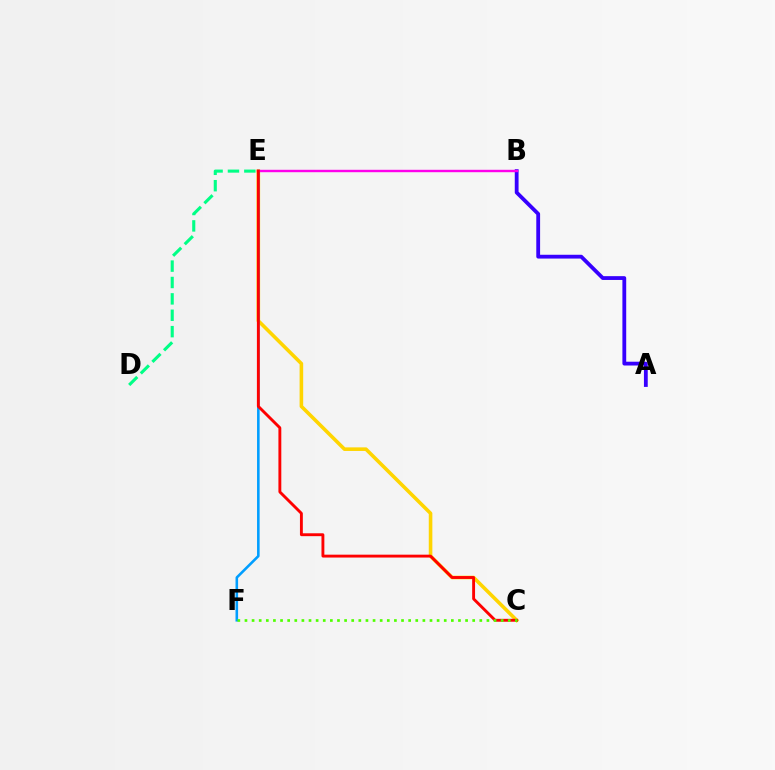{('D', 'E'): [{'color': '#00ff86', 'line_style': 'dashed', 'thickness': 2.23}], ('C', 'E'): [{'color': '#ffd500', 'line_style': 'solid', 'thickness': 2.58}, {'color': '#ff0000', 'line_style': 'solid', 'thickness': 2.07}], ('E', 'F'): [{'color': '#009eff', 'line_style': 'solid', 'thickness': 1.86}], ('A', 'B'): [{'color': '#3700ff', 'line_style': 'solid', 'thickness': 2.74}], ('B', 'E'): [{'color': '#ff00ed', 'line_style': 'solid', 'thickness': 1.74}], ('C', 'F'): [{'color': '#4fff00', 'line_style': 'dotted', 'thickness': 1.93}]}